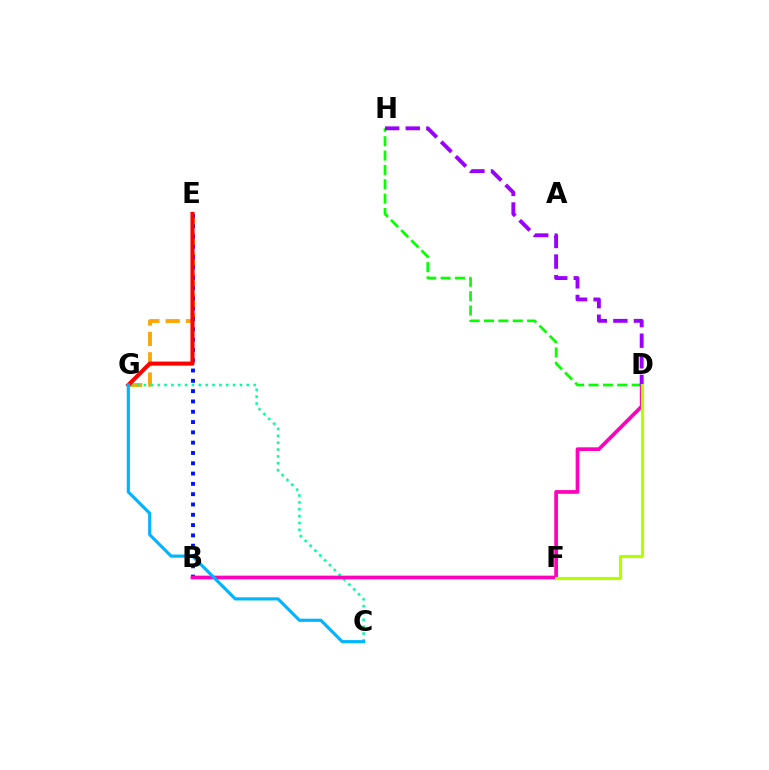{('E', 'G'): [{'color': '#ffa500', 'line_style': 'dashed', 'thickness': 2.76}, {'color': '#ff0000', 'line_style': 'solid', 'thickness': 2.94}], ('D', 'H'): [{'color': '#08ff00', 'line_style': 'dashed', 'thickness': 1.95}, {'color': '#9b00ff', 'line_style': 'dashed', 'thickness': 2.8}], ('C', 'G'): [{'color': '#00ff9d', 'line_style': 'dotted', 'thickness': 1.86}, {'color': '#00b5ff', 'line_style': 'solid', 'thickness': 2.27}], ('B', 'E'): [{'color': '#0010ff', 'line_style': 'dotted', 'thickness': 2.8}], ('B', 'D'): [{'color': '#ff00bd', 'line_style': 'solid', 'thickness': 2.68}], ('D', 'F'): [{'color': '#b3ff00', 'line_style': 'solid', 'thickness': 2.29}]}